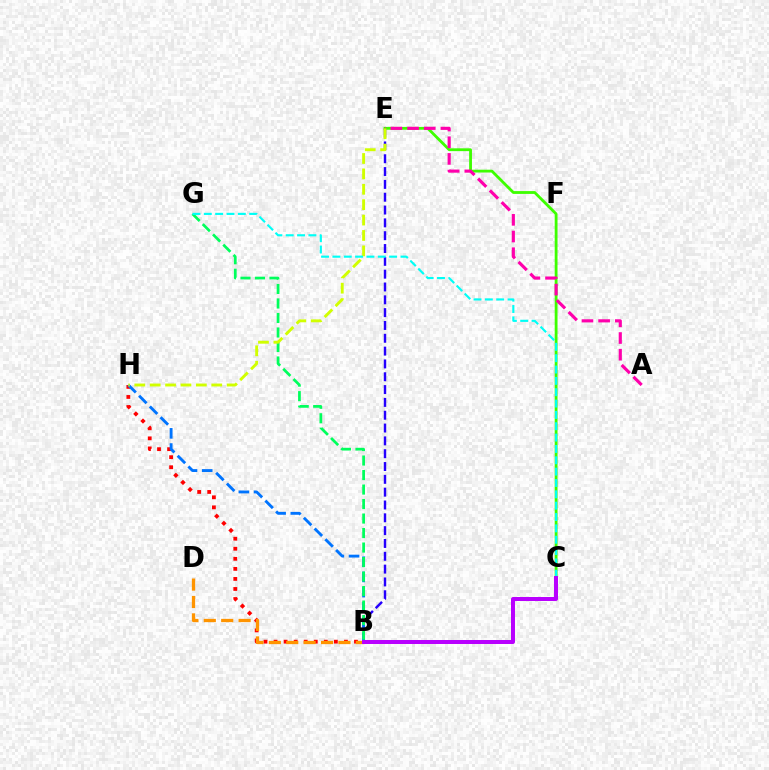{('B', 'H'): [{'color': '#ff0000', 'line_style': 'dotted', 'thickness': 2.73}, {'color': '#0074ff', 'line_style': 'dashed', 'thickness': 2.06}], ('C', 'E'): [{'color': '#3dff00', 'line_style': 'solid', 'thickness': 2.03}], ('B', 'E'): [{'color': '#2500ff', 'line_style': 'dashed', 'thickness': 1.74}], ('A', 'E'): [{'color': '#ff00ac', 'line_style': 'dashed', 'thickness': 2.26}], ('B', 'G'): [{'color': '#00ff5c', 'line_style': 'dashed', 'thickness': 1.97}], ('B', 'D'): [{'color': '#ff9400', 'line_style': 'dashed', 'thickness': 2.36}], ('E', 'H'): [{'color': '#d1ff00', 'line_style': 'dashed', 'thickness': 2.09}], ('C', 'G'): [{'color': '#00fff6', 'line_style': 'dashed', 'thickness': 1.54}], ('B', 'C'): [{'color': '#b900ff', 'line_style': 'solid', 'thickness': 2.87}]}